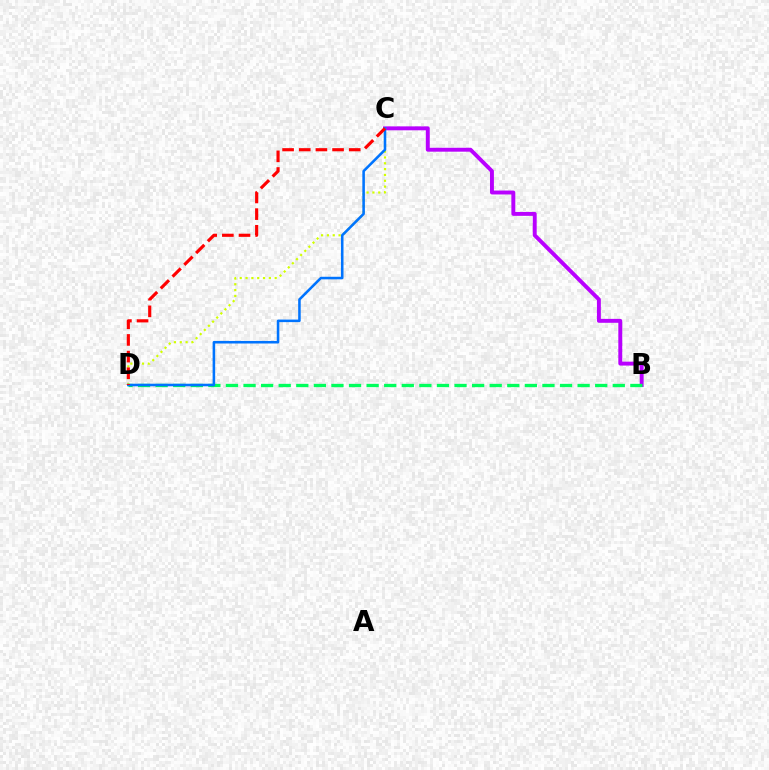{('B', 'C'): [{'color': '#b900ff', 'line_style': 'solid', 'thickness': 2.82}], ('B', 'D'): [{'color': '#00ff5c', 'line_style': 'dashed', 'thickness': 2.39}], ('C', 'D'): [{'color': '#d1ff00', 'line_style': 'dotted', 'thickness': 1.58}, {'color': '#0074ff', 'line_style': 'solid', 'thickness': 1.84}, {'color': '#ff0000', 'line_style': 'dashed', 'thickness': 2.26}]}